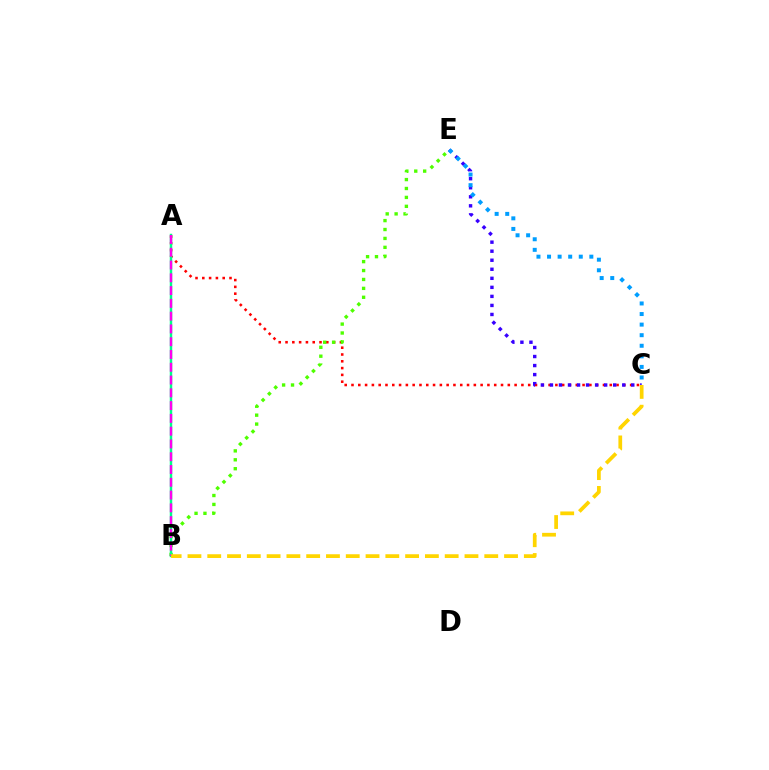{('A', 'C'): [{'color': '#ff0000', 'line_style': 'dotted', 'thickness': 1.85}], ('B', 'E'): [{'color': '#4fff00', 'line_style': 'dotted', 'thickness': 2.42}], ('A', 'B'): [{'color': '#00ff86', 'line_style': 'solid', 'thickness': 1.77}, {'color': '#ff00ed', 'line_style': 'dashed', 'thickness': 1.74}], ('C', 'E'): [{'color': '#3700ff', 'line_style': 'dotted', 'thickness': 2.46}, {'color': '#009eff', 'line_style': 'dotted', 'thickness': 2.87}], ('B', 'C'): [{'color': '#ffd500', 'line_style': 'dashed', 'thickness': 2.69}]}